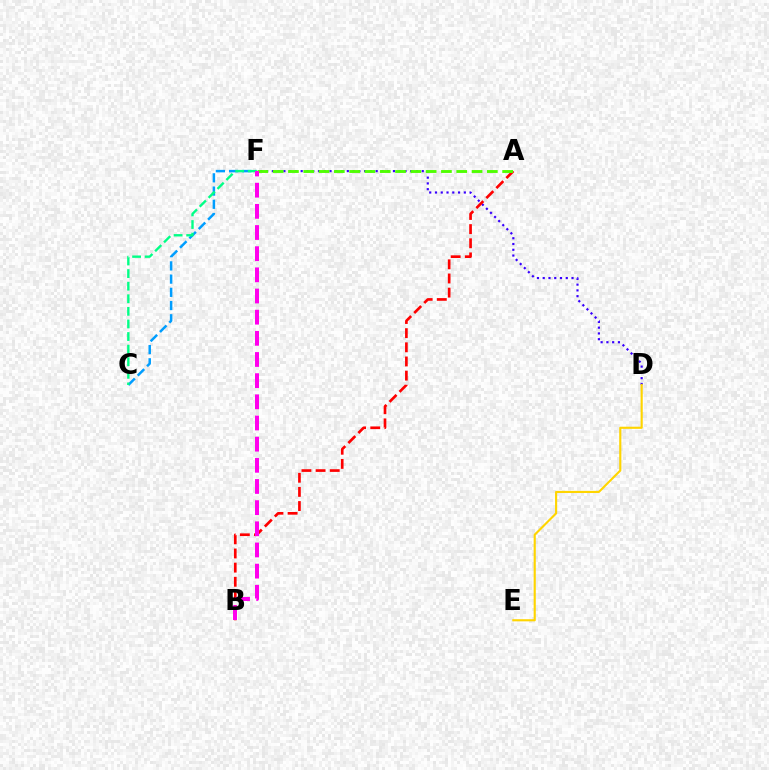{('D', 'F'): [{'color': '#3700ff', 'line_style': 'dotted', 'thickness': 1.57}], ('C', 'F'): [{'color': '#009eff', 'line_style': 'dashed', 'thickness': 1.8}, {'color': '#00ff86', 'line_style': 'dashed', 'thickness': 1.71}], ('A', 'B'): [{'color': '#ff0000', 'line_style': 'dashed', 'thickness': 1.92}], ('A', 'F'): [{'color': '#4fff00', 'line_style': 'dashed', 'thickness': 2.08}], ('D', 'E'): [{'color': '#ffd500', 'line_style': 'solid', 'thickness': 1.54}], ('B', 'F'): [{'color': '#ff00ed', 'line_style': 'dashed', 'thickness': 2.88}]}